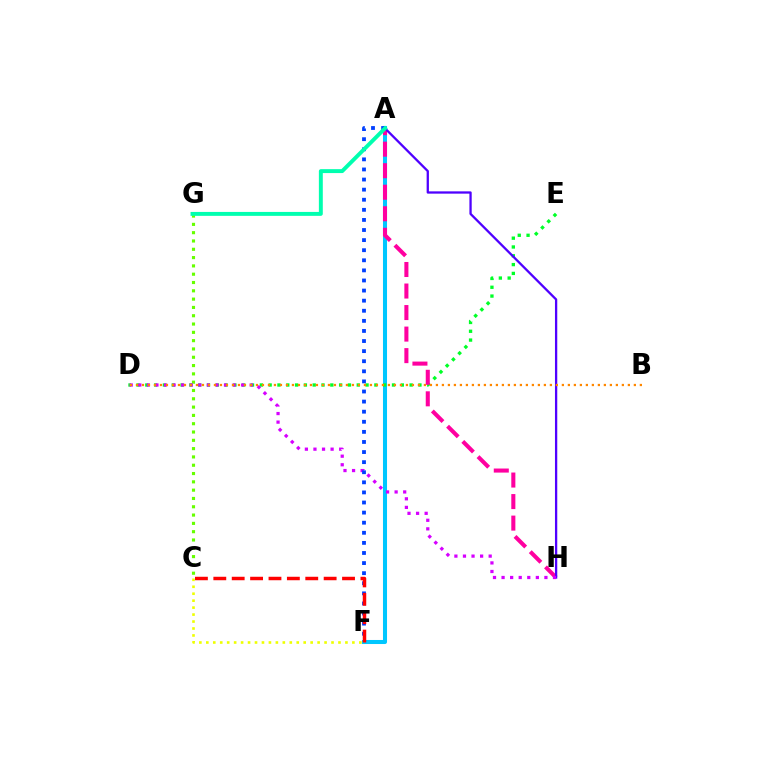{('A', 'F'): [{'color': '#00c7ff', 'line_style': 'solid', 'thickness': 2.91}, {'color': '#003fff', 'line_style': 'dotted', 'thickness': 2.74}], ('D', 'E'): [{'color': '#00ff27', 'line_style': 'dotted', 'thickness': 2.39}], ('C', 'G'): [{'color': '#66ff00', 'line_style': 'dotted', 'thickness': 2.26}], ('A', 'H'): [{'color': '#ff00a0', 'line_style': 'dashed', 'thickness': 2.92}, {'color': '#4f00ff', 'line_style': 'solid', 'thickness': 1.65}], ('D', 'H'): [{'color': '#d600ff', 'line_style': 'dotted', 'thickness': 2.33}], ('C', 'F'): [{'color': '#eeff00', 'line_style': 'dotted', 'thickness': 1.89}, {'color': '#ff0000', 'line_style': 'dashed', 'thickness': 2.5}], ('B', 'D'): [{'color': '#ff8800', 'line_style': 'dotted', 'thickness': 1.63}], ('A', 'G'): [{'color': '#00ffaf', 'line_style': 'solid', 'thickness': 2.83}]}